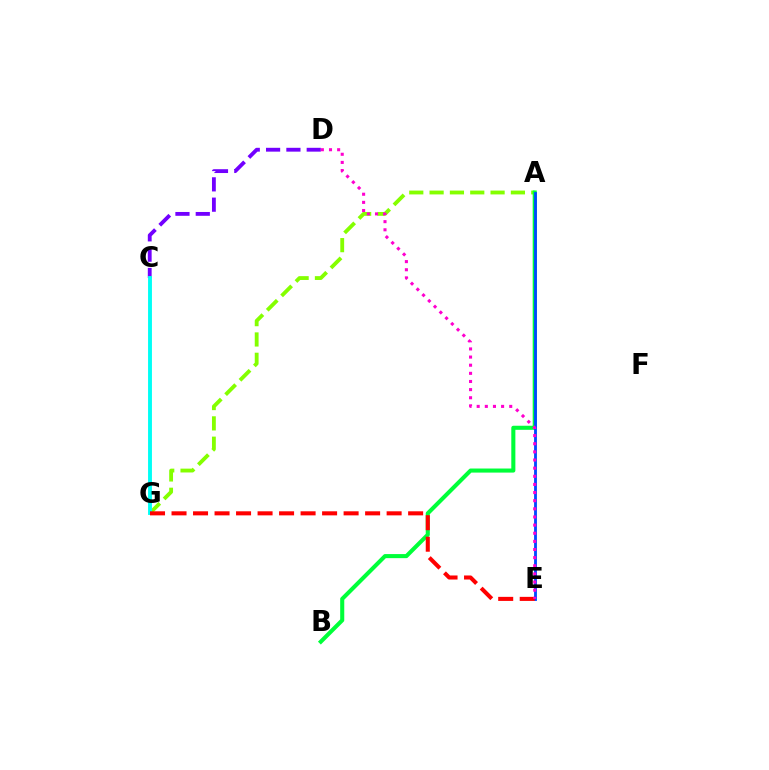{('C', 'G'): [{'color': '#ffbd00', 'line_style': 'solid', 'thickness': 1.57}, {'color': '#00fff6', 'line_style': 'solid', 'thickness': 2.79}], ('A', 'G'): [{'color': '#84ff00', 'line_style': 'dashed', 'thickness': 2.76}], ('C', 'D'): [{'color': '#7200ff', 'line_style': 'dashed', 'thickness': 2.76}], ('A', 'B'): [{'color': '#00ff39', 'line_style': 'solid', 'thickness': 2.93}], ('A', 'E'): [{'color': '#004bff', 'line_style': 'solid', 'thickness': 2.04}], ('E', 'G'): [{'color': '#ff0000', 'line_style': 'dashed', 'thickness': 2.92}], ('D', 'E'): [{'color': '#ff00cf', 'line_style': 'dotted', 'thickness': 2.21}]}